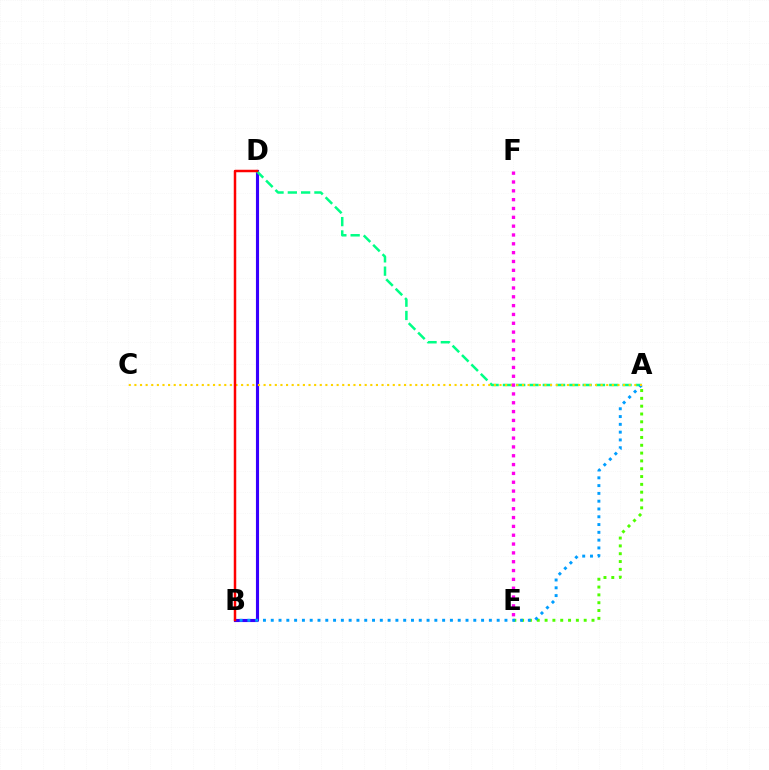{('B', 'D'): [{'color': '#3700ff', 'line_style': 'solid', 'thickness': 2.25}, {'color': '#ff0000', 'line_style': 'solid', 'thickness': 1.8}], ('A', 'E'): [{'color': '#4fff00', 'line_style': 'dotted', 'thickness': 2.12}], ('A', 'D'): [{'color': '#00ff86', 'line_style': 'dashed', 'thickness': 1.81}], ('A', 'B'): [{'color': '#009eff', 'line_style': 'dotted', 'thickness': 2.12}], ('A', 'C'): [{'color': '#ffd500', 'line_style': 'dotted', 'thickness': 1.53}], ('E', 'F'): [{'color': '#ff00ed', 'line_style': 'dotted', 'thickness': 2.4}]}